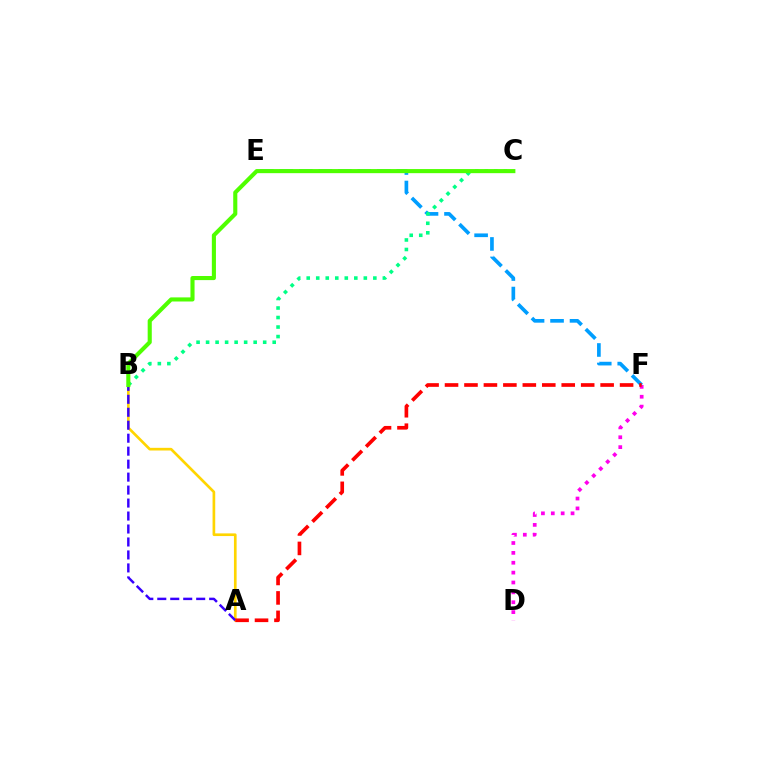{('D', 'F'): [{'color': '#ff00ed', 'line_style': 'dotted', 'thickness': 2.68}], ('E', 'F'): [{'color': '#009eff', 'line_style': 'dashed', 'thickness': 2.65}], ('A', 'B'): [{'color': '#ffd500', 'line_style': 'solid', 'thickness': 1.92}, {'color': '#3700ff', 'line_style': 'dashed', 'thickness': 1.76}], ('B', 'C'): [{'color': '#00ff86', 'line_style': 'dotted', 'thickness': 2.59}, {'color': '#4fff00', 'line_style': 'solid', 'thickness': 2.95}], ('A', 'F'): [{'color': '#ff0000', 'line_style': 'dashed', 'thickness': 2.64}]}